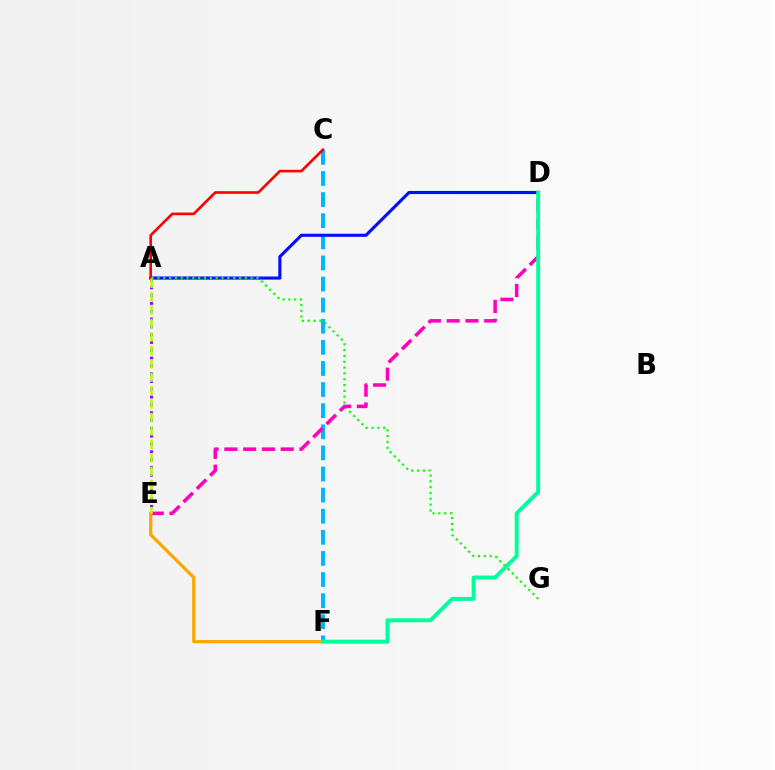{('C', 'F'): [{'color': '#00b5ff', 'line_style': 'dashed', 'thickness': 2.87}], ('A', 'D'): [{'color': '#0010ff', 'line_style': 'solid', 'thickness': 2.24}], ('A', 'E'): [{'color': '#9b00ff', 'line_style': 'dotted', 'thickness': 2.12}, {'color': '#b3ff00', 'line_style': 'dashed', 'thickness': 1.82}], ('A', 'C'): [{'color': '#ff0000', 'line_style': 'solid', 'thickness': 1.9}], ('A', 'G'): [{'color': '#08ff00', 'line_style': 'dotted', 'thickness': 1.58}], ('D', 'E'): [{'color': '#ff00bd', 'line_style': 'dashed', 'thickness': 2.55}], ('E', 'F'): [{'color': '#ffa500', 'line_style': 'solid', 'thickness': 2.31}], ('D', 'F'): [{'color': '#00ff9d', 'line_style': 'solid', 'thickness': 2.83}]}